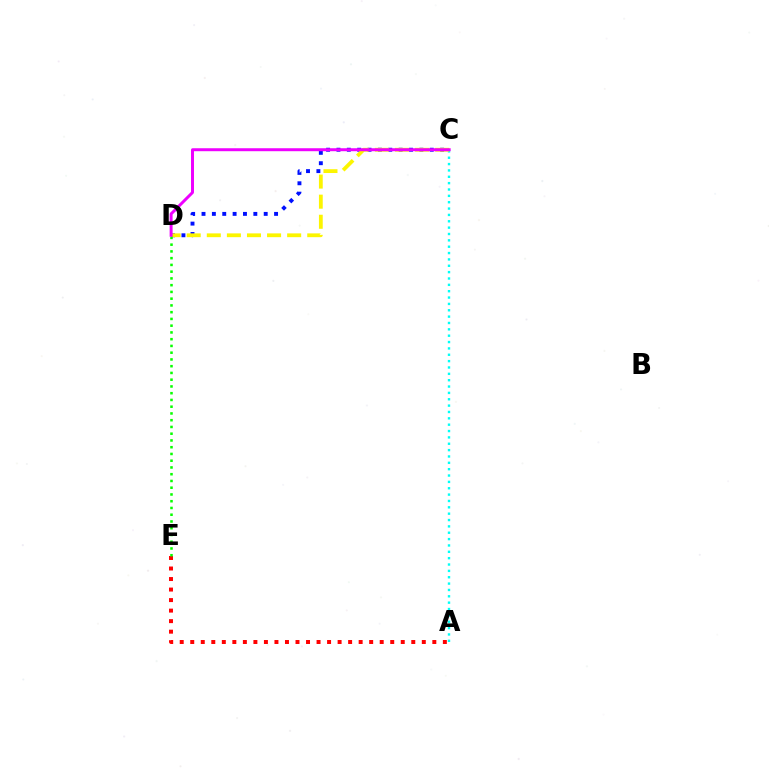{('C', 'D'): [{'color': '#0010ff', 'line_style': 'dotted', 'thickness': 2.82}, {'color': '#fcf500', 'line_style': 'dashed', 'thickness': 2.73}, {'color': '#ee00ff', 'line_style': 'solid', 'thickness': 2.14}], ('A', 'E'): [{'color': '#ff0000', 'line_style': 'dotted', 'thickness': 2.86}], ('A', 'C'): [{'color': '#00fff6', 'line_style': 'dotted', 'thickness': 1.73}], ('D', 'E'): [{'color': '#08ff00', 'line_style': 'dotted', 'thickness': 1.83}]}